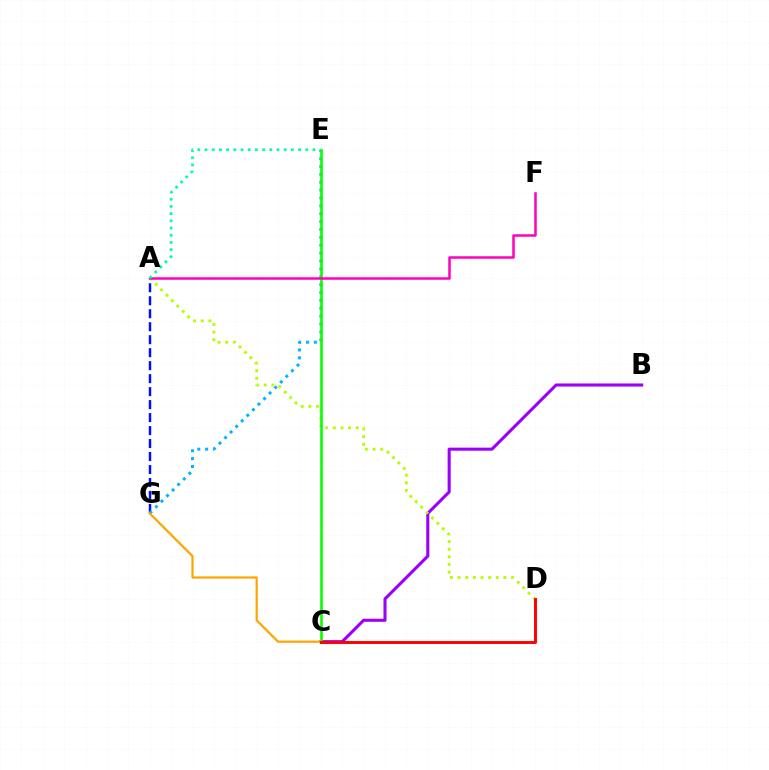{('A', 'G'): [{'color': '#0010ff', 'line_style': 'dashed', 'thickness': 1.76}], ('B', 'C'): [{'color': '#9b00ff', 'line_style': 'solid', 'thickness': 2.21}], ('E', 'G'): [{'color': '#00b5ff', 'line_style': 'dotted', 'thickness': 2.14}], ('A', 'D'): [{'color': '#b3ff00', 'line_style': 'dotted', 'thickness': 2.08}], ('C', 'E'): [{'color': '#08ff00', 'line_style': 'solid', 'thickness': 1.9}], ('C', 'G'): [{'color': '#ffa500', 'line_style': 'solid', 'thickness': 1.59}], ('A', 'F'): [{'color': '#ff00bd', 'line_style': 'solid', 'thickness': 1.81}], ('C', 'D'): [{'color': '#ff0000', 'line_style': 'solid', 'thickness': 2.11}], ('A', 'E'): [{'color': '#00ff9d', 'line_style': 'dotted', 'thickness': 1.95}]}